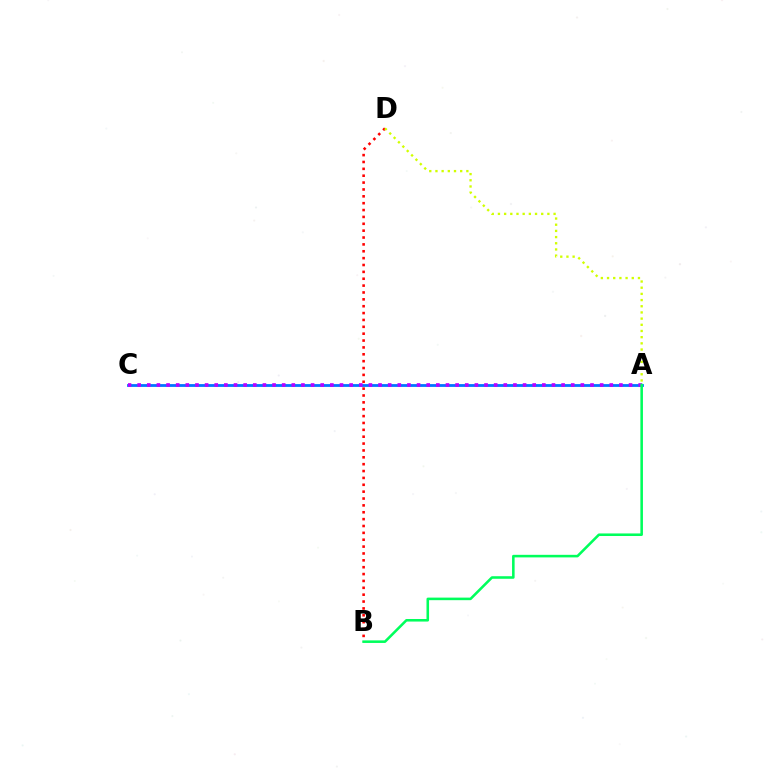{('A', 'C'): [{'color': '#0074ff', 'line_style': 'solid', 'thickness': 2.01}, {'color': '#b900ff', 'line_style': 'dotted', 'thickness': 2.62}], ('B', 'D'): [{'color': '#ff0000', 'line_style': 'dotted', 'thickness': 1.87}], ('A', 'D'): [{'color': '#d1ff00', 'line_style': 'dotted', 'thickness': 1.68}], ('A', 'B'): [{'color': '#00ff5c', 'line_style': 'solid', 'thickness': 1.85}]}